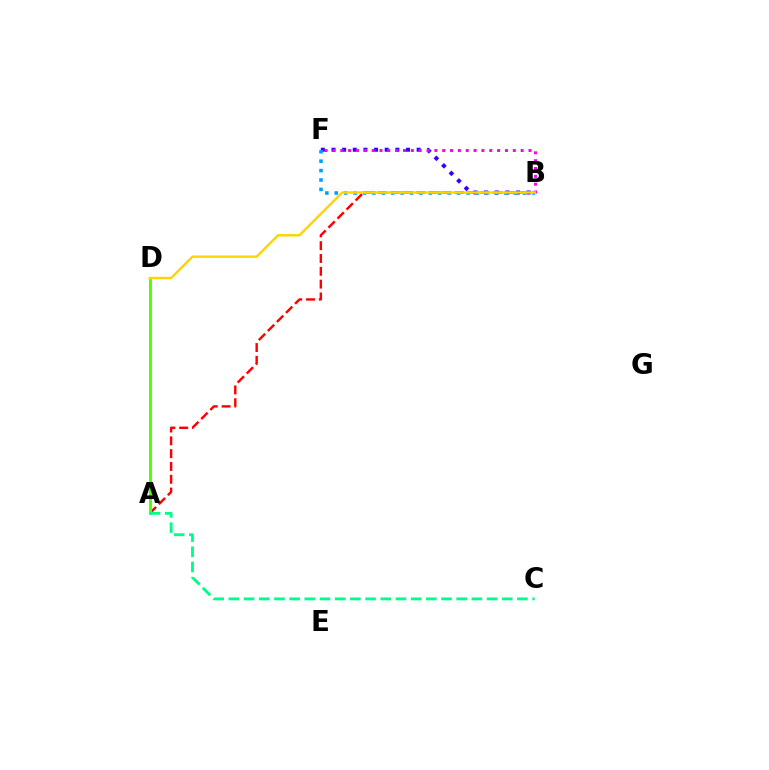{('A', 'B'): [{'color': '#ff0000', 'line_style': 'dashed', 'thickness': 1.74}], ('B', 'F'): [{'color': '#3700ff', 'line_style': 'dotted', 'thickness': 2.89}, {'color': '#ff00ed', 'line_style': 'dotted', 'thickness': 2.13}, {'color': '#009eff', 'line_style': 'dotted', 'thickness': 2.56}], ('A', 'D'): [{'color': '#4fff00', 'line_style': 'solid', 'thickness': 2.1}], ('A', 'C'): [{'color': '#00ff86', 'line_style': 'dashed', 'thickness': 2.06}], ('B', 'D'): [{'color': '#ffd500', 'line_style': 'solid', 'thickness': 1.77}]}